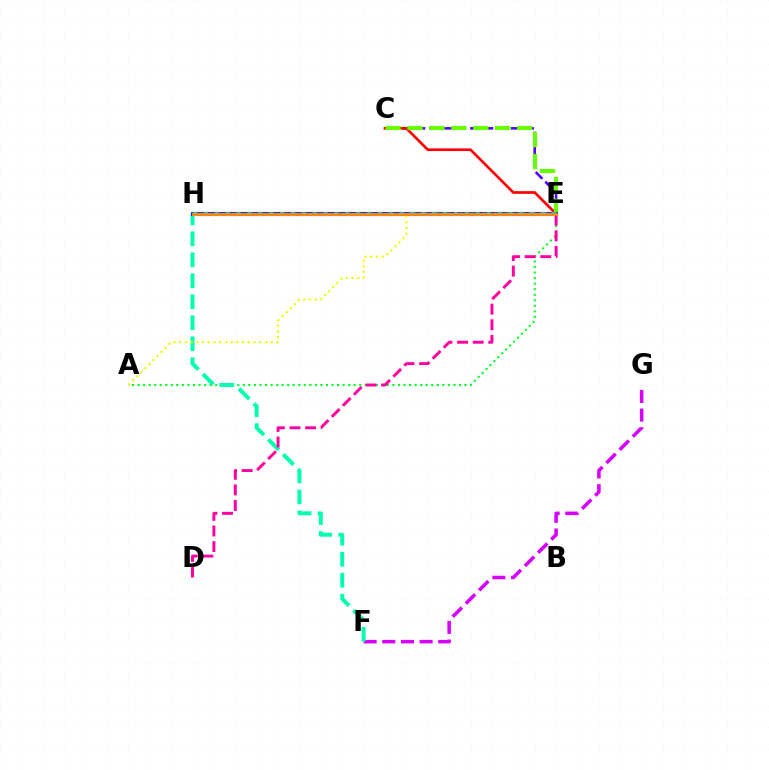{('C', 'E'): [{'color': '#4f00ff', 'line_style': 'dashed', 'thickness': 1.85}, {'color': '#ff0000', 'line_style': 'solid', 'thickness': 1.93}, {'color': '#66ff00', 'line_style': 'dashed', 'thickness': 2.98}], ('A', 'E'): [{'color': '#00ff27', 'line_style': 'dotted', 'thickness': 1.51}, {'color': '#eeff00', 'line_style': 'dotted', 'thickness': 1.55}], ('F', 'G'): [{'color': '#d600ff', 'line_style': 'dashed', 'thickness': 2.53}], ('F', 'H'): [{'color': '#00ffaf', 'line_style': 'dashed', 'thickness': 2.85}], ('E', 'H'): [{'color': '#003fff', 'line_style': 'solid', 'thickness': 2.96}, {'color': '#00c7ff', 'line_style': 'dotted', 'thickness': 2.95}, {'color': '#ff8800', 'line_style': 'solid', 'thickness': 2.07}], ('D', 'E'): [{'color': '#ff00a0', 'line_style': 'dashed', 'thickness': 2.12}]}